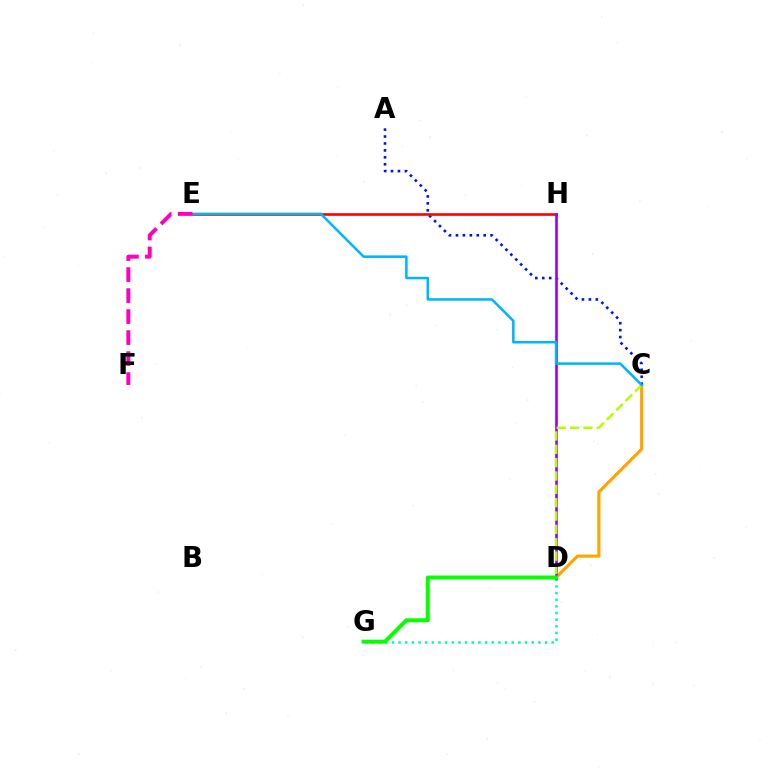{('C', 'D'): [{'color': '#ffa500', 'line_style': 'solid', 'thickness': 2.27}, {'color': '#b3ff00', 'line_style': 'dashed', 'thickness': 1.81}], ('A', 'C'): [{'color': '#0010ff', 'line_style': 'dotted', 'thickness': 1.88}], ('E', 'H'): [{'color': '#ff0000', 'line_style': 'solid', 'thickness': 1.89}], ('D', 'G'): [{'color': '#00ff9d', 'line_style': 'dotted', 'thickness': 1.81}, {'color': '#08ff00', 'line_style': 'solid', 'thickness': 2.87}], ('D', 'H'): [{'color': '#9b00ff', 'line_style': 'solid', 'thickness': 1.9}], ('C', 'E'): [{'color': '#00b5ff', 'line_style': 'solid', 'thickness': 1.82}], ('E', 'F'): [{'color': '#ff00bd', 'line_style': 'dashed', 'thickness': 2.85}]}